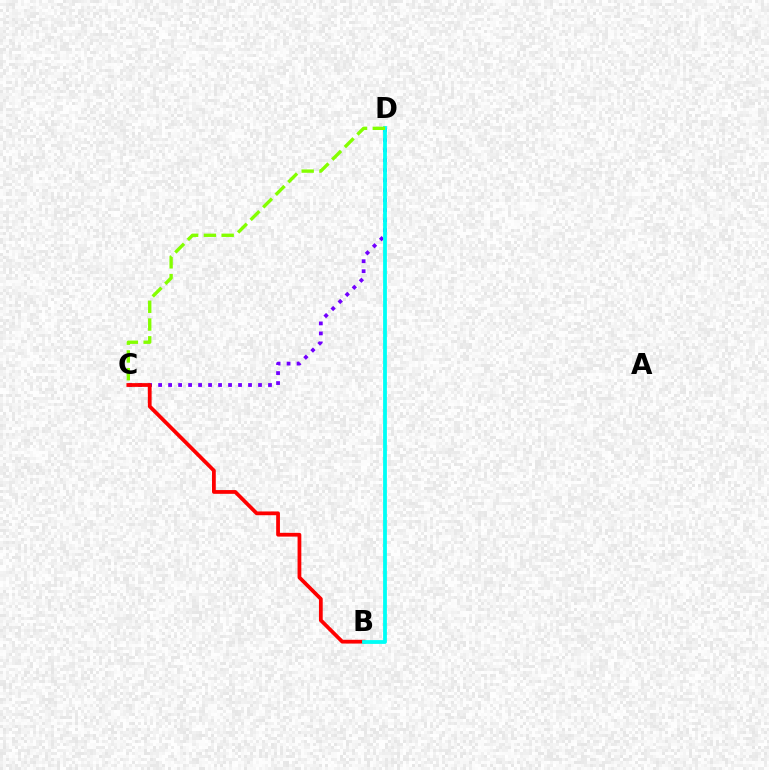{('C', 'D'): [{'color': '#7200ff', 'line_style': 'dotted', 'thickness': 2.71}, {'color': '#84ff00', 'line_style': 'dashed', 'thickness': 2.41}], ('B', 'C'): [{'color': '#ff0000', 'line_style': 'solid', 'thickness': 2.71}], ('B', 'D'): [{'color': '#00fff6', 'line_style': 'solid', 'thickness': 2.73}]}